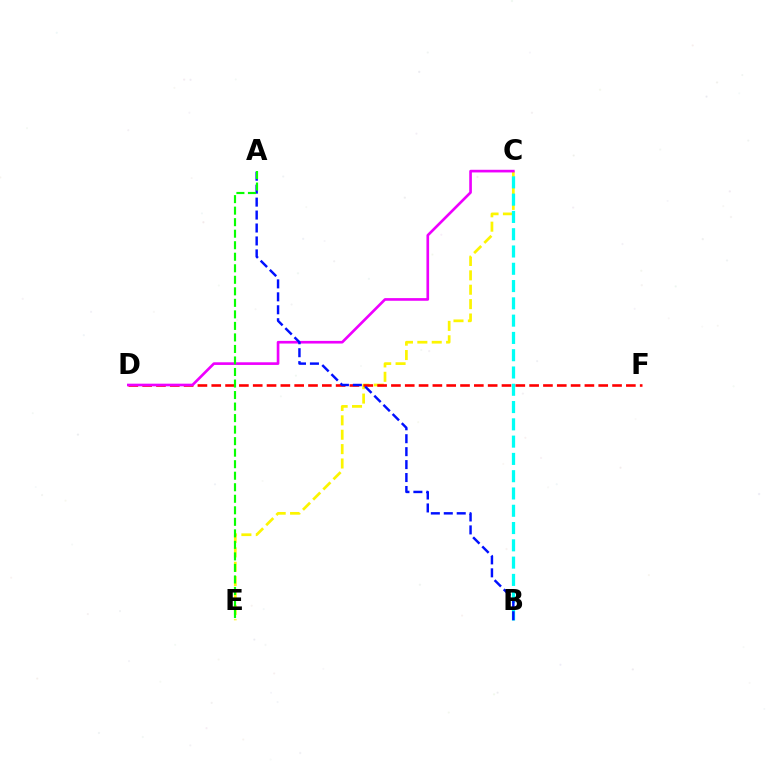{('C', 'E'): [{'color': '#fcf500', 'line_style': 'dashed', 'thickness': 1.95}], ('D', 'F'): [{'color': '#ff0000', 'line_style': 'dashed', 'thickness': 1.88}], ('C', 'D'): [{'color': '#ee00ff', 'line_style': 'solid', 'thickness': 1.91}], ('B', 'C'): [{'color': '#00fff6', 'line_style': 'dashed', 'thickness': 2.35}], ('A', 'B'): [{'color': '#0010ff', 'line_style': 'dashed', 'thickness': 1.76}], ('A', 'E'): [{'color': '#08ff00', 'line_style': 'dashed', 'thickness': 1.57}]}